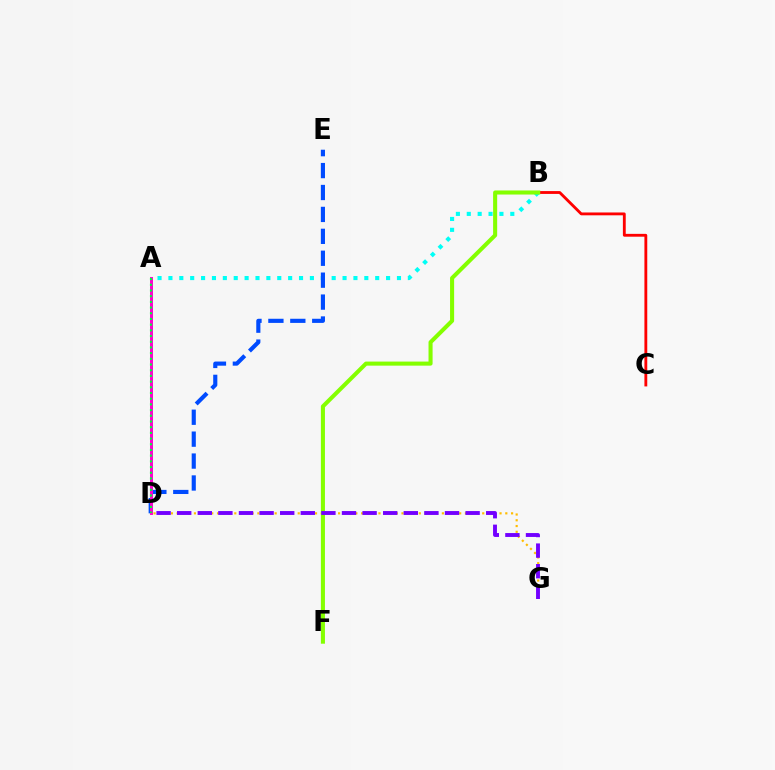{('A', 'B'): [{'color': '#00fff6', 'line_style': 'dotted', 'thickness': 2.96}], ('B', 'C'): [{'color': '#ff0000', 'line_style': 'solid', 'thickness': 2.04}], ('D', 'E'): [{'color': '#004bff', 'line_style': 'dashed', 'thickness': 2.98}], ('D', 'G'): [{'color': '#ffbd00', 'line_style': 'dotted', 'thickness': 1.57}, {'color': '#7200ff', 'line_style': 'dashed', 'thickness': 2.8}], ('A', 'D'): [{'color': '#ff00cf', 'line_style': 'solid', 'thickness': 2.12}, {'color': '#00ff39', 'line_style': 'dotted', 'thickness': 1.55}], ('B', 'F'): [{'color': '#84ff00', 'line_style': 'solid', 'thickness': 2.93}]}